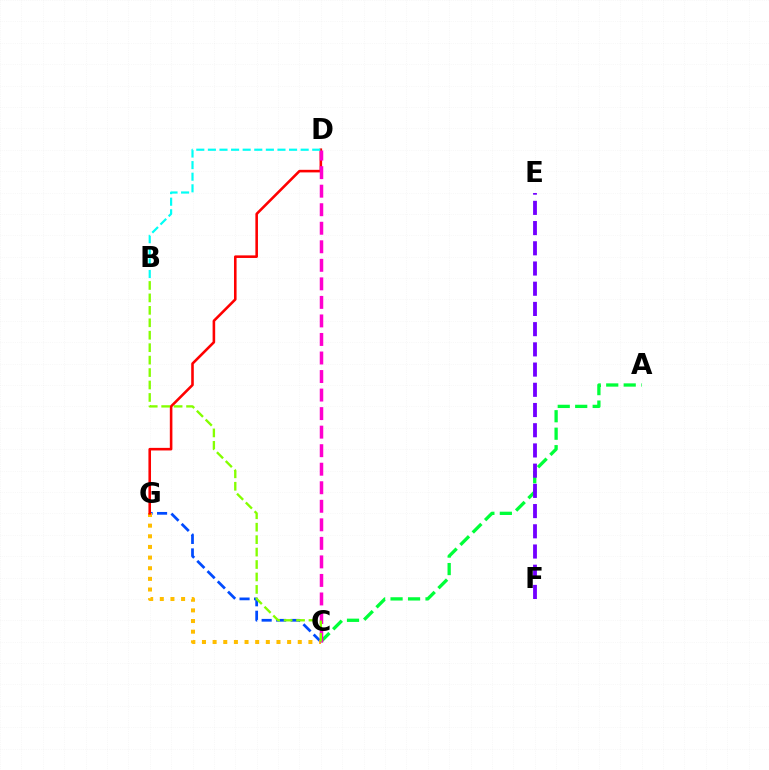{('C', 'G'): [{'color': '#004bff', 'line_style': 'dashed', 'thickness': 1.97}, {'color': '#ffbd00', 'line_style': 'dotted', 'thickness': 2.89}], ('A', 'C'): [{'color': '#00ff39', 'line_style': 'dashed', 'thickness': 2.37}], ('D', 'G'): [{'color': '#ff0000', 'line_style': 'solid', 'thickness': 1.86}], ('C', 'D'): [{'color': '#ff00cf', 'line_style': 'dashed', 'thickness': 2.52}], ('E', 'F'): [{'color': '#7200ff', 'line_style': 'dashed', 'thickness': 2.75}], ('B', 'D'): [{'color': '#00fff6', 'line_style': 'dashed', 'thickness': 1.58}], ('B', 'C'): [{'color': '#84ff00', 'line_style': 'dashed', 'thickness': 1.69}]}